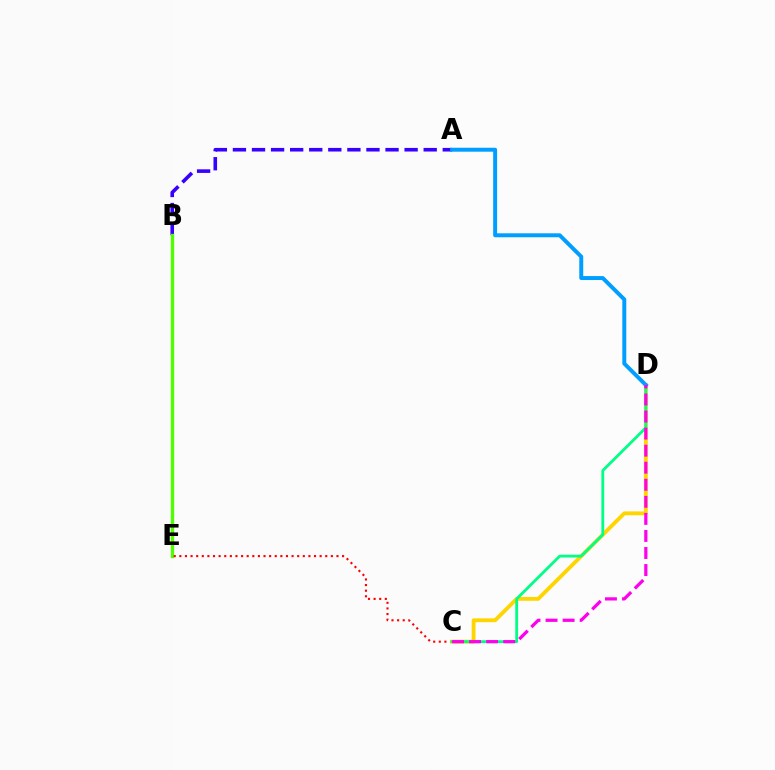{('A', 'B'): [{'color': '#3700ff', 'line_style': 'dashed', 'thickness': 2.59}], ('B', 'E'): [{'color': '#4fff00', 'line_style': 'solid', 'thickness': 2.41}], ('C', 'E'): [{'color': '#ff0000', 'line_style': 'dotted', 'thickness': 1.52}], ('C', 'D'): [{'color': '#ffd500', 'line_style': 'solid', 'thickness': 2.76}, {'color': '#00ff86', 'line_style': 'solid', 'thickness': 2.02}, {'color': '#ff00ed', 'line_style': 'dashed', 'thickness': 2.32}], ('A', 'D'): [{'color': '#009eff', 'line_style': 'solid', 'thickness': 2.85}]}